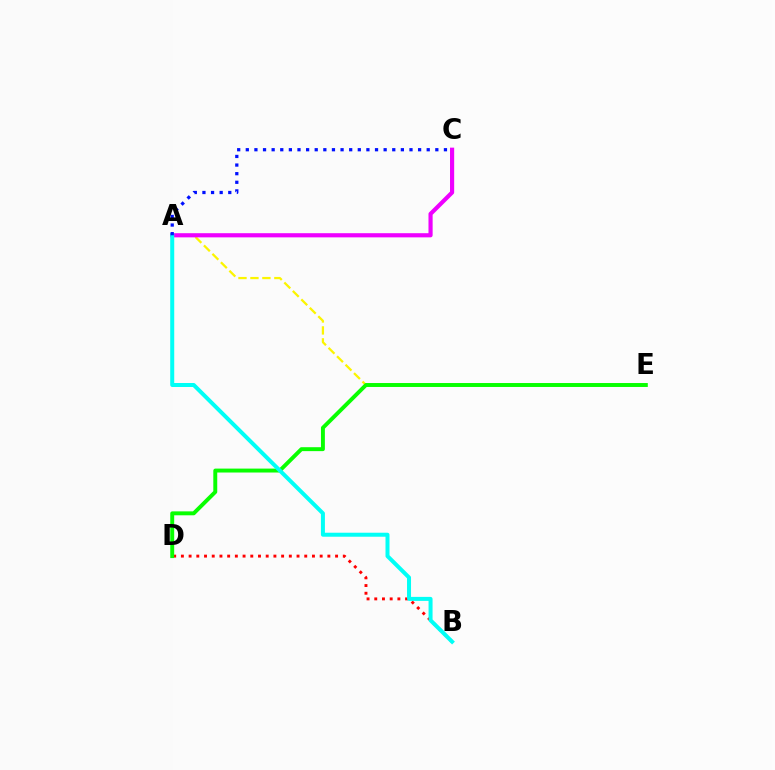{('B', 'D'): [{'color': '#ff0000', 'line_style': 'dotted', 'thickness': 2.09}], ('A', 'E'): [{'color': '#fcf500', 'line_style': 'dashed', 'thickness': 1.62}], ('D', 'E'): [{'color': '#08ff00', 'line_style': 'solid', 'thickness': 2.83}], ('A', 'C'): [{'color': '#ee00ff', 'line_style': 'solid', 'thickness': 2.99}, {'color': '#0010ff', 'line_style': 'dotted', 'thickness': 2.34}], ('A', 'B'): [{'color': '#00fff6', 'line_style': 'solid', 'thickness': 2.88}]}